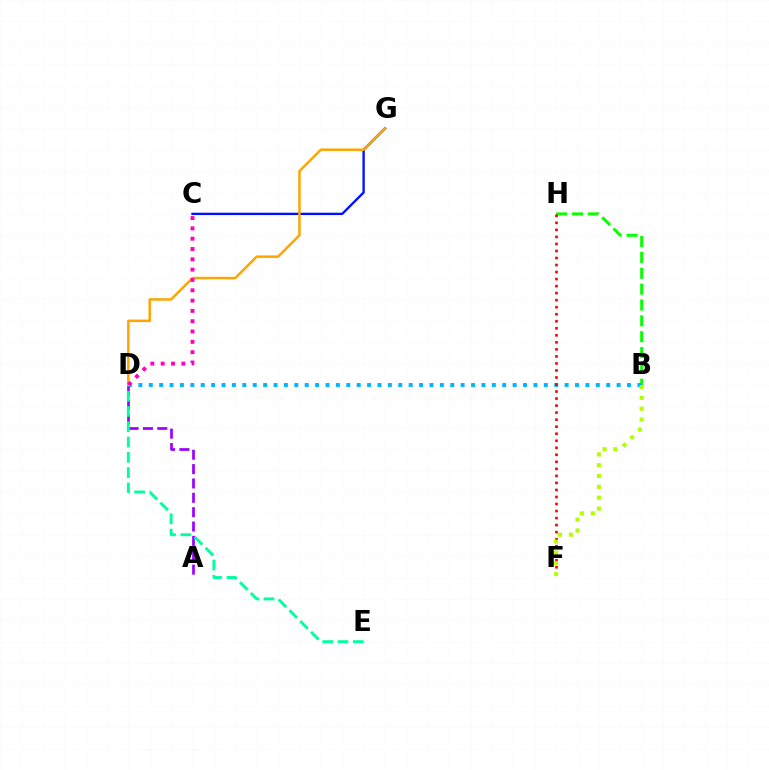{('B', 'H'): [{'color': '#08ff00', 'line_style': 'dashed', 'thickness': 2.15}], ('C', 'G'): [{'color': '#0010ff', 'line_style': 'solid', 'thickness': 1.69}], ('B', 'D'): [{'color': '#00b5ff', 'line_style': 'dotted', 'thickness': 2.82}], ('A', 'D'): [{'color': '#9b00ff', 'line_style': 'dashed', 'thickness': 1.95}], ('F', 'H'): [{'color': '#ff0000', 'line_style': 'dotted', 'thickness': 1.91}], ('D', 'G'): [{'color': '#ffa500', 'line_style': 'solid', 'thickness': 1.8}], ('C', 'D'): [{'color': '#ff00bd', 'line_style': 'dotted', 'thickness': 2.8}], ('D', 'E'): [{'color': '#00ff9d', 'line_style': 'dashed', 'thickness': 2.08}], ('B', 'F'): [{'color': '#b3ff00', 'line_style': 'dotted', 'thickness': 2.95}]}